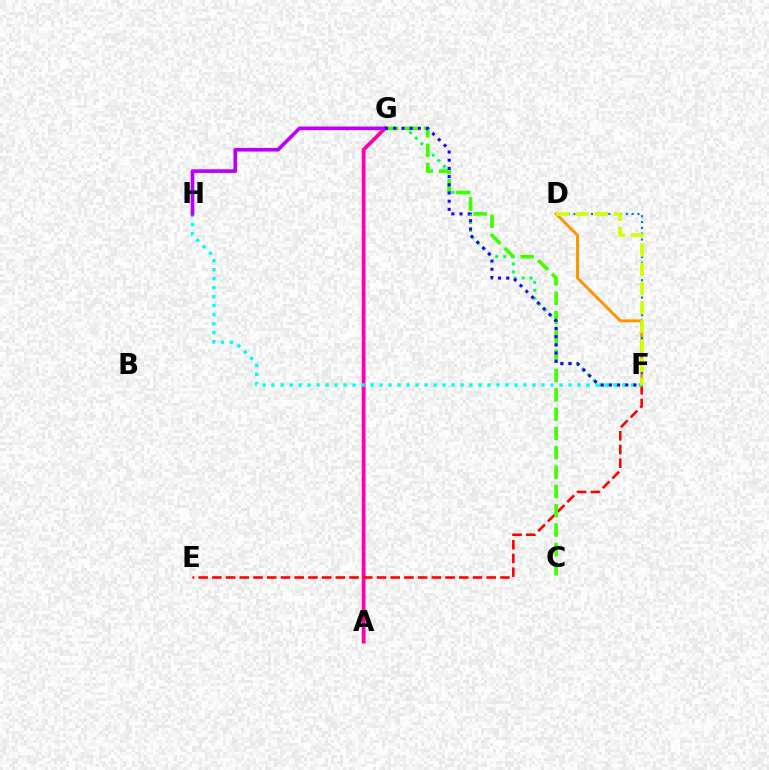{('A', 'G'): [{'color': '#ff00ac', 'line_style': 'solid', 'thickness': 2.73}], ('E', 'F'): [{'color': '#ff0000', 'line_style': 'dashed', 'thickness': 1.86}], ('D', 'F'): [{'color': '#ff9400', 'line_style': 'solid', 'thickness': 2.1}, {'color': '#0074ff', 'line_style': 'dotted', 'thickness': 1.58}, {'color': '#d1ff00', 'line_style': 'dashed', 'thickness': 2.61}], ('F', 'G'): [{'color': '#00ff5c', 'line_style': 'dotted', 'thickness': 2.16}, {'color': '#2500ff', 'line_style': 'dotted', 'thickness': 2.23}], ('C', 'G'): [{'color': '#3dff00', 'line_style': 'dashed', 'thickness': 2.63}], ('F', 'H'): [{'color': '#00fff6', 'line_style': 'dotted', 'thickness': 2.44}], ('G', 'H'): [{'color': '#b900ff', 'line_style': 'solid', 'thickness': 2.63}]}